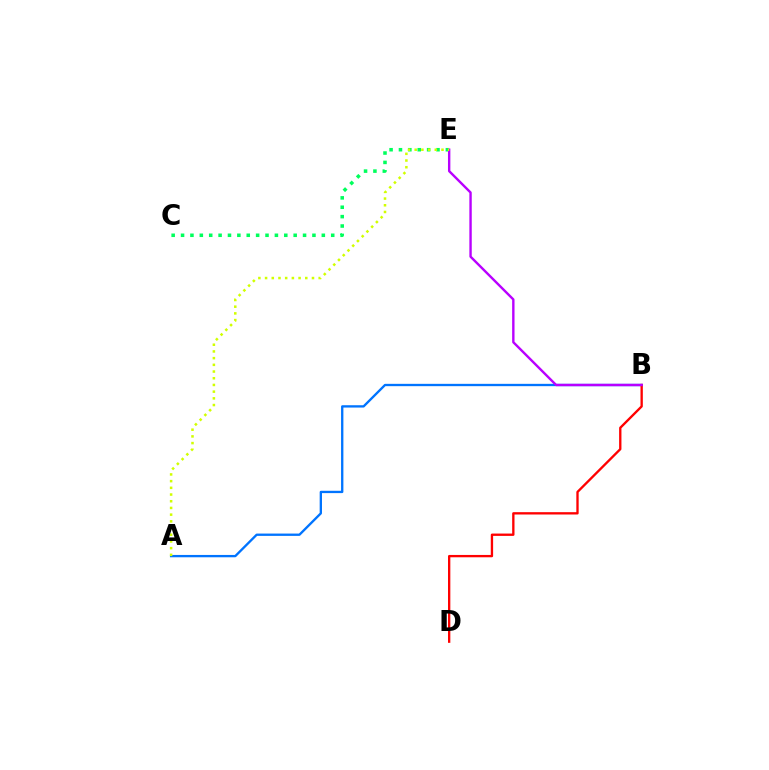{('A', 'B'): [{'color': '#0074ff', 'line_style': 'solid', 'thickness': 1.68}], ('B', 'D'): [{'color': '#ff0000', 'line_style': 'solid', 'thickness': 1.68}], ('C', 'E'): [{'color': '#00ff5c', 'line_style': 'dotted', 'thickness': 2.55}], ('B', 'E'): [{'color': '#b900ff', 'line_style': 'solid', 'thickness': 1.72}], ('A', 'E'): [{'color': '#d1ff00', 'line_style': 'dotted', 'thickness': 1.82}]}